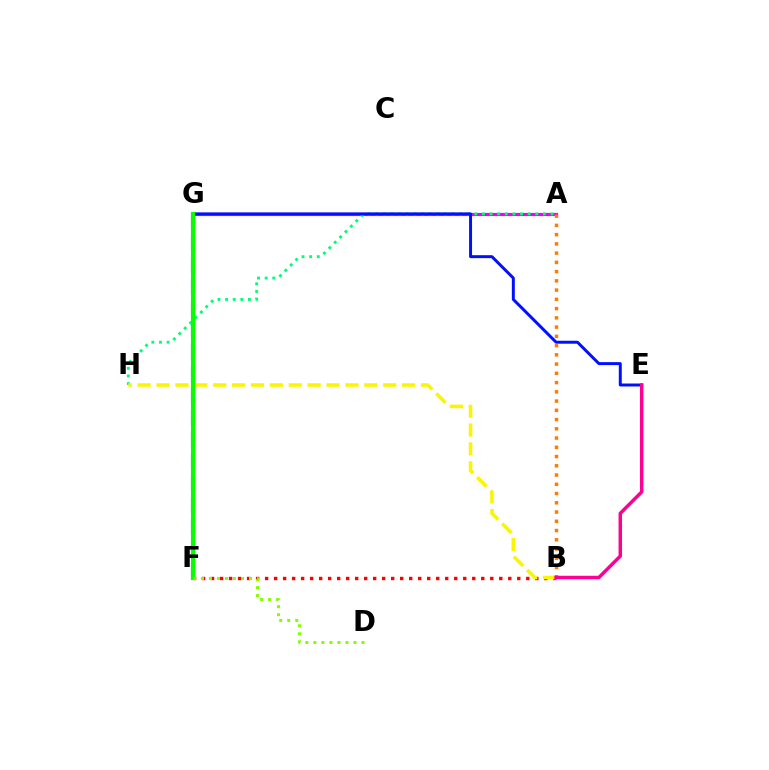{('B', 'F'): [{'color': '#ff0000', 'line_style': 'dotted', 'thickness': 2.45}], ('F', 'G'): [{'color': '#7200ff', 'line_style': 'dashed', 'thickness': 2.96}, {'color': '#00fff6', 'line_style': 'dashed', 'thickness': 1.99}, {'color': '#008cff', 'line_style': 'dashed', 'thickness': 2.23}, {'color': '#08ff00', 'line_style': 'solid', 'thickness': 2.96}], ('A', 'G'): [{'color': '#ee00ff', 'line_style': 'solid', 'thickness': 2.29}], ('A', 'H'): [{'color': '#00ff74', 'line_style': 'dotted', 'thickness': 2.07}], ('B', 'H'): [{'color': '#fcf500', 'line_style': 'dashed', 'thickness': 2.57}], ('E', 'G'): [{'color': '#0010ff', 'line_style': 'solid', 'thickness': 2.14}], ('D', 'F'): [{'color': '#84ff00', 'line_style': 'dotted', 'thickness': 2.18}], ('A', 'B'): [{'color': '#ff7c00', 'line_style': 'dotted', 'thickness': 2.51}], ('B', 'E'): [{'color': '#ff0094', 'line_style': 'solid', 'thickness': 2.49}]}